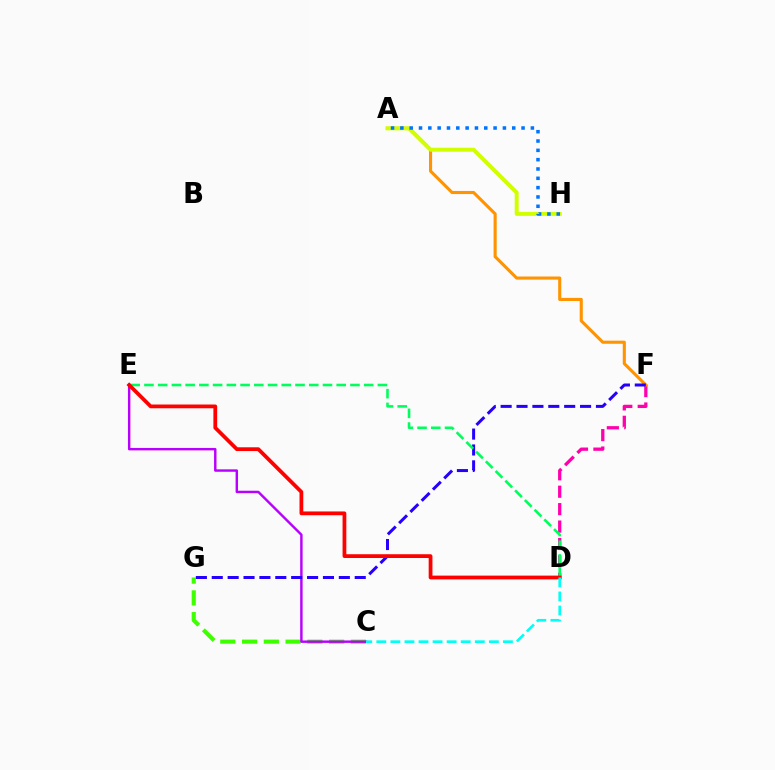{('D', 'F'): [{'color': '#ff00ac', 'line_style': 'dashed', 'thickness': 2.37}], ('C', 'G'): [{'color': '#3dff00', 'line_style': 'dashed', 'thickness': 2.96}], ('C', 'E'): [{'color': '#b900ff', 'line_style': 'solid', 'thickness': 1.75}], ('A', 'F'): [{'color': '#ff9400', 'line_style': 'solid', 'thickness': 2.24}], ('A', 'H'): [{'color': '#d1ff00', 'line_style': 'solid', 'thickness': 2.86}, {'color': '#0074ff', 'line_style': 'dotted', 'thickness': 2.53}], ('F', 'G'): [{'color': '#2500ff', 'line_style': 'dashed', 'thickness': 2.16}], ('D', 'E'): [{'color': '#00ff5c', 'line_style': 'dashed', 'thickness': 1.87}, {'color': '#ff0000', 'line_style': 'solid', 'thickness': 2.71}], ('C', 'D'): [{'color': '#00fff6', 'line_style': 'dashed', 'thickness': 1.91}]}